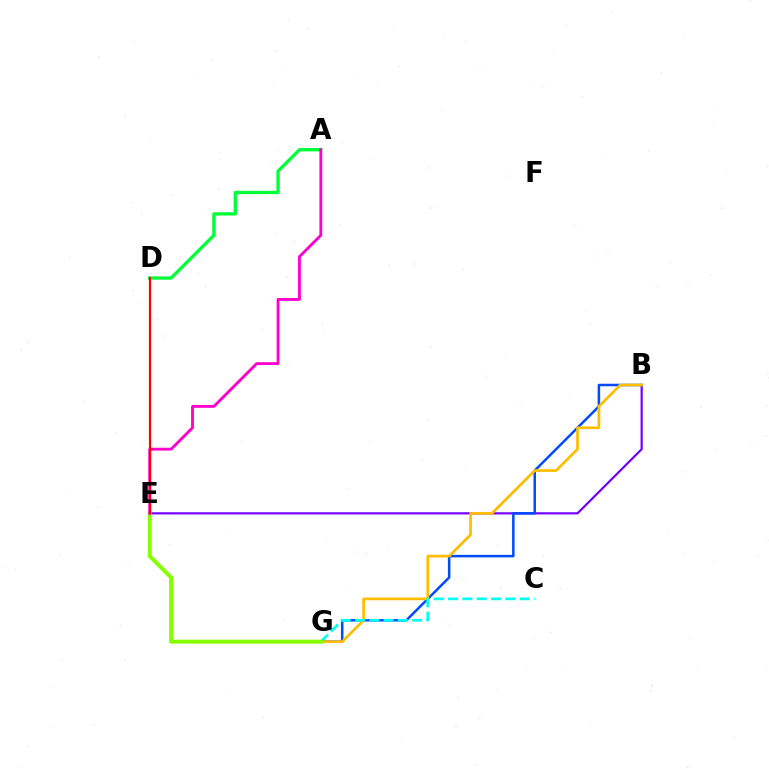{('B', 'E'): [{'color': '#7200ff', 'line_style': 'solid', 'thickness': 1.59}], ('B', 'G'): [{'color': '#004bff', 'line_style': 'solid', 'thickness': 1.81}, {'color': '#ffbd00', 'line_style': 'solid', 'thickness': 1.95}], ('A', 'D'): [{'color': '#00ff39', 'line_style': 'solid', 'thickness': 2.39}], ('C', 'G'): [{'color': '#00fff6', 'line_style': 'dashed', 'thickness': 1.94}], ('E', 'G'): [{'color': '#84ff00', 'line_style': 'solid', 'thickness': 2.84}], ('A', 'E'): [{'color': '#ff00cf', 'line_style': 'solid', 'thickness': 2.05}], ('D', 'E'): [{'color': '#ff0000', 'line_style': 'solid', 'thickness': 1.54}]}